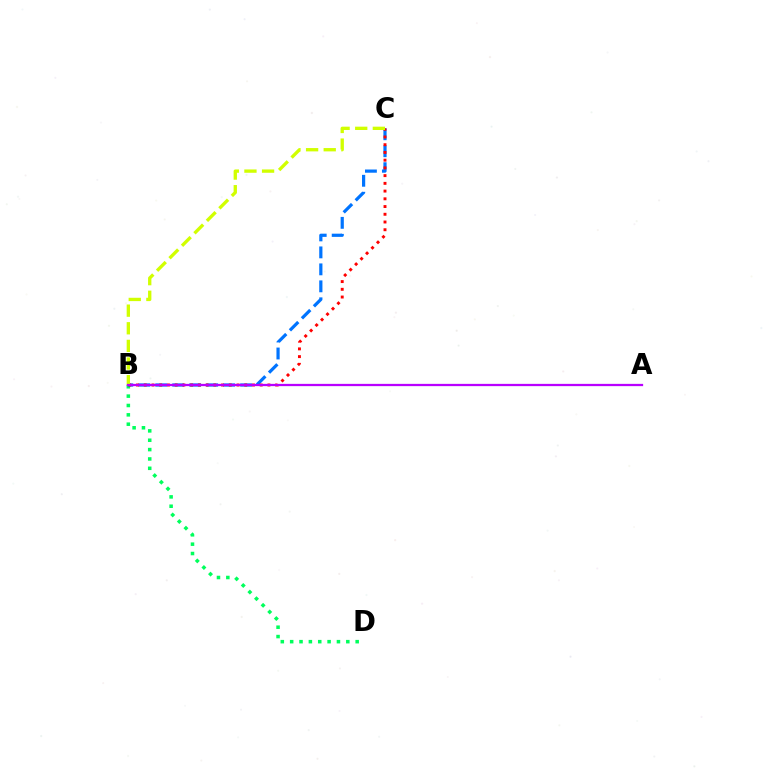{('B', 'D'): [{'color': '#00ff5c', 'line_style': 'dotted', 'thickness': 2.54}], ('B', 'C'): [{'color': '#0074ff', 'line_style': 'dashed', 'thickness': 2.31}, {'color': '#ff0000', 'line_style': 'dotted', 'thickness': 2.1}, {'color': '#d1ff00', 'line_style': 'dashed', 'thickness': 2.39}], ('A', 'B'): [{'color': '#b900ff', 'line_style': 'solid', 'thickness': 1.63}]}